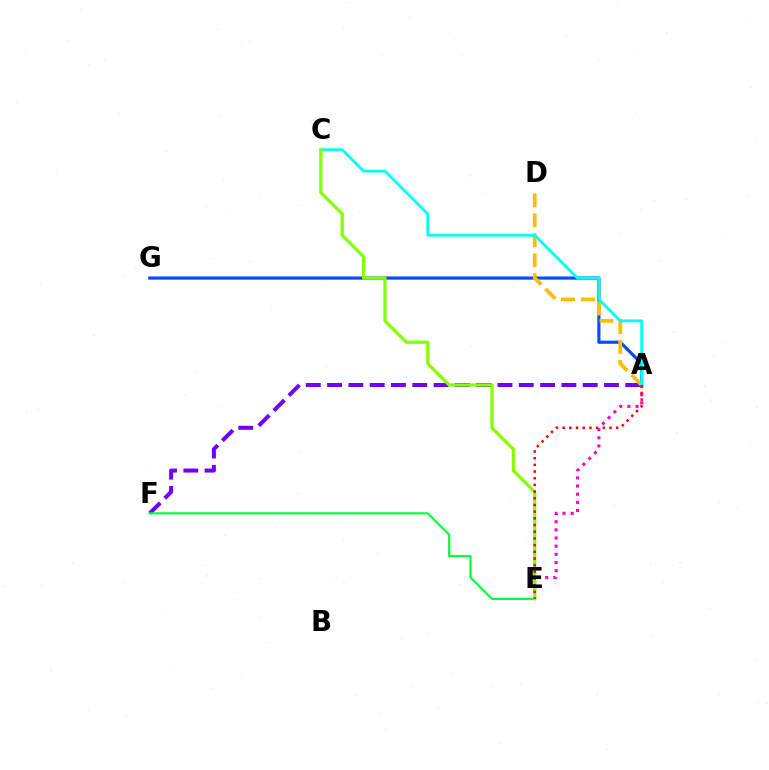{('A', 'G'): [{'color': '#004bff', 'line_style': 'solid', 'thickness': 2.27}], ('A', 'F'): [{'color': '#7200ff', 'line_style': 'dashed', 'thickness': 2.89}], ('A', 'D'): [{'color': '#ffbd00', 'line_style': 'dashed', 'thickness': 2.71}], ('A', 'E'): [{'color': '#ff00cf', 'line_style': 'dotted', 'thickness': 2.22}, {'color': '#ff0000', 'line_style': 'dotted', 'thickness': 1.82}], ('A', 'C'): [{'color': '#00fff6', 'line_style': 'solid', 'thickness': 2.03}], ('E', 'F'): [{'color': '#00ff39', 'line_style': 'solid', 'thickness': 1.55}], ('C', 'E'): [{'color': '#84ff00', 'line_style': 'solid', 'thickness': 2.31}]}